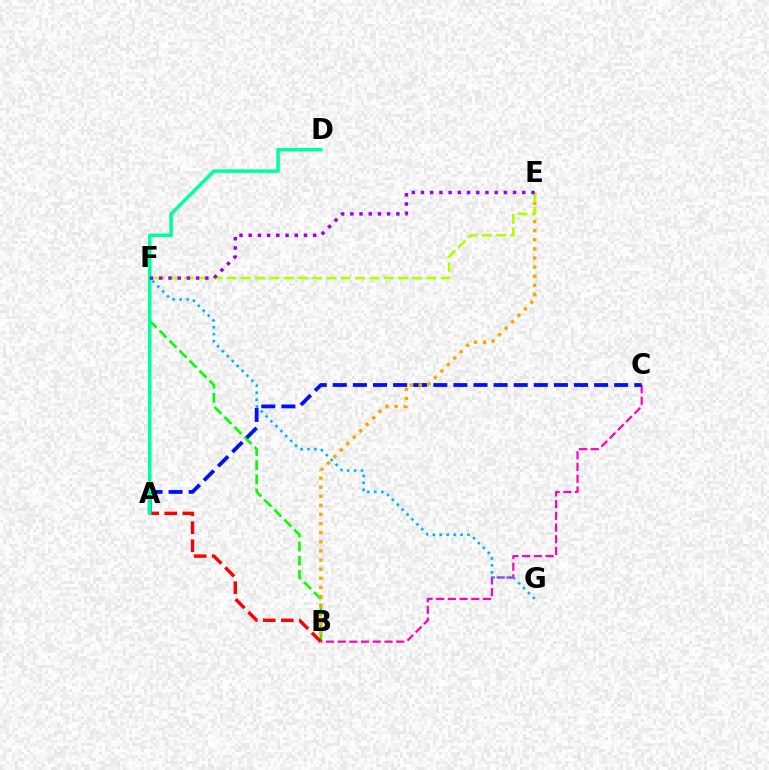{('B', 'F'): [{'color': '#08ff00', 'line_style': 'dashed', 'thickness': 1.92}], ('B', 'C'): [{'color': '#ff00bd', 'line_style': 'dashed', 'thickness': 1.59}], ('A', 'C'): [{'color': '#0010ff', 'line_style': 'dashed', 'thickness': 2.73}], ('B', 'E'): [{'color': '#ffa500', 'line_style': 'dotted', 'thickness': 2.48}], ('E', 'F'): [{'color': '#b3ff00', 'line_style': 'dashed', 'thickness': 1.94}, {'color': '#9b00ff', 'line_style': 'dotted', 'thickness': 2.5}], ('A', 'B'): [{'color': '#ff0000', 'line_style': 'dashed', 'thickness': 2.45}], ('A', 'D'): [{'color': '#00ff9d', 'line_style': 'solid', 'thickness': 2.52}], ('F', 'G'): [{'color': '#00b5ff', 'line_style': 'dotted', 'thickness': 1.88}]}